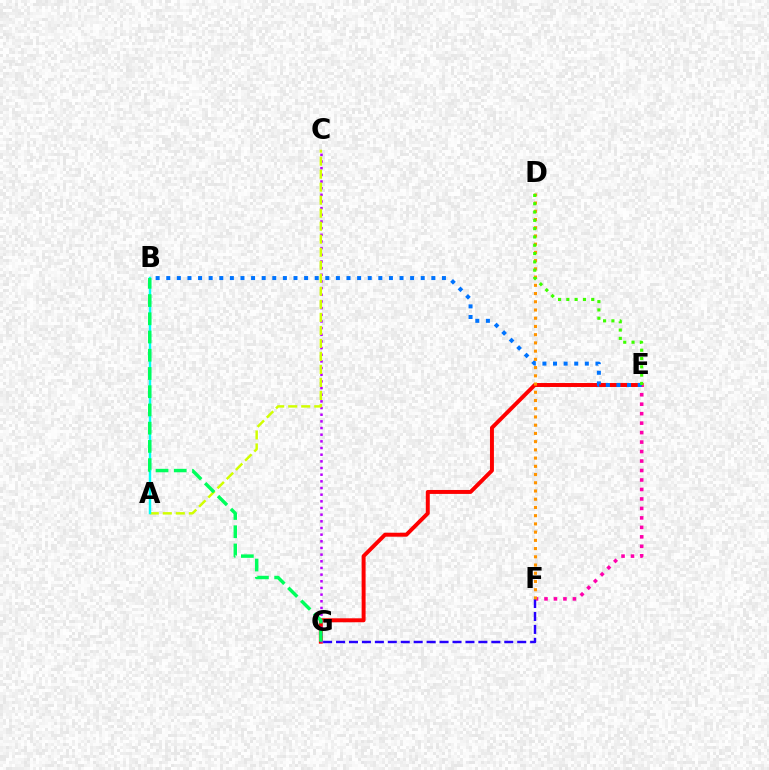{('E', 'G'): [{'color': '#ff0000', 'line_style': 'solid', 'thickness': 2.84}], ('C', 'G'): [{'color': '#b900ff', 'line_style': 'dotted', 'thickness': 1.81}], ('E', 'F'): [{'color': '#ff00ac', 'line_style': 'dotted', 'thickness': 2.57}], ('B', 'E'): [{'color': '#0074ff', 'line_style': 'dotted', 'thickness': 2.88}], ('F', 'G'): [{'color': '#2500ff', 'line_style': 'dashed', 'thickness': 1.76}], ('D', 'F'): [{'color': '#ff9400', 'line_style': 'dotted', 'thickness': 2.24}], ('A', 'C'): [{'color': '#d1ff00', 'line_style': 'dashed', 'thickness': 1.77}], ('A', 'B'): [{'color': '#00fff6', 'line_style': 'solid', 'thickness': 1.77}], ('D', 'E'): [{'color': '#3dff00', 'line_style': 'dotted', 'thickness': 2.26}], ('B', 'G'): [{'color': '#00ff5c', 'line_style': 'dashed', 'thickness': 2.48}]}